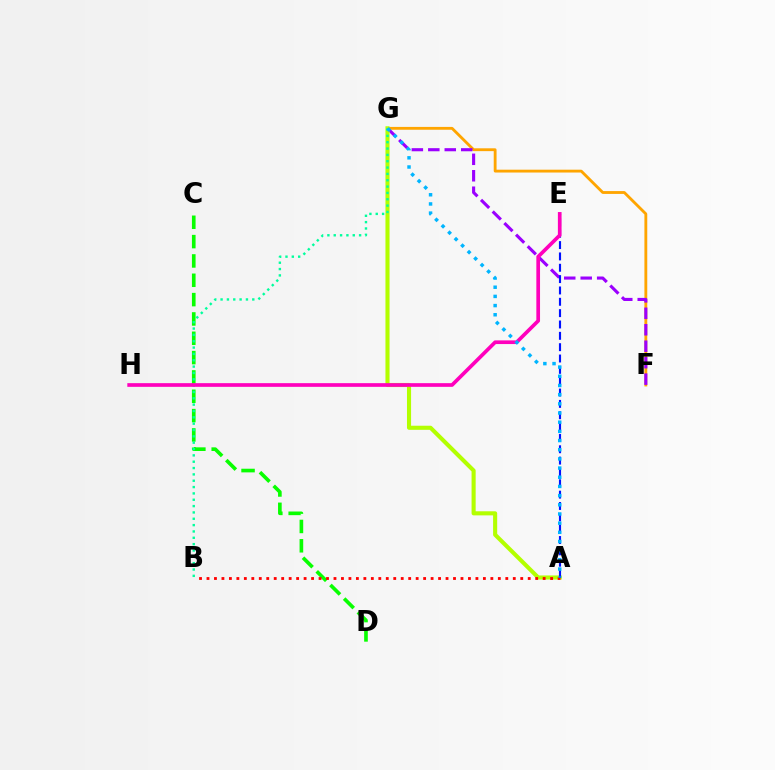{('F', 'G'): [{'color': '#ffa500', 'line_style': 'solid', 'thickness': 2.04}, {'color': '#9b00ff', 'line_style': 'dashed', 'thickness': 2.24}], ('A', 'G'): [{'color': '#b3ff00', 'line_style': 'solid', 'thickness': 2.95}, {'color': '#00b5ff', 'line_style': 'dotted', 'thickness': 2.49}], ('C', 'D'): [{'color': '#08ff00', 'line_style': 'dashed', 'thickness': 2.63}], ('B', 'G'): [{'color': '#00ff9d', 'line_style': 'dotted', 'thickness': 1.72}], ('A', 'B'): [{'color': '#ff0000', 'line_style': 'dotted', 'thickness': 2.03}], ('A', 'E'): [{'color': '#0010ff', 'line_style': 'dashed', 'thickness': 1.54}], ('E', 'H'): [{'color': '#ff00bd', 'line_style': 'solid', 'thickness': 2.65}]}